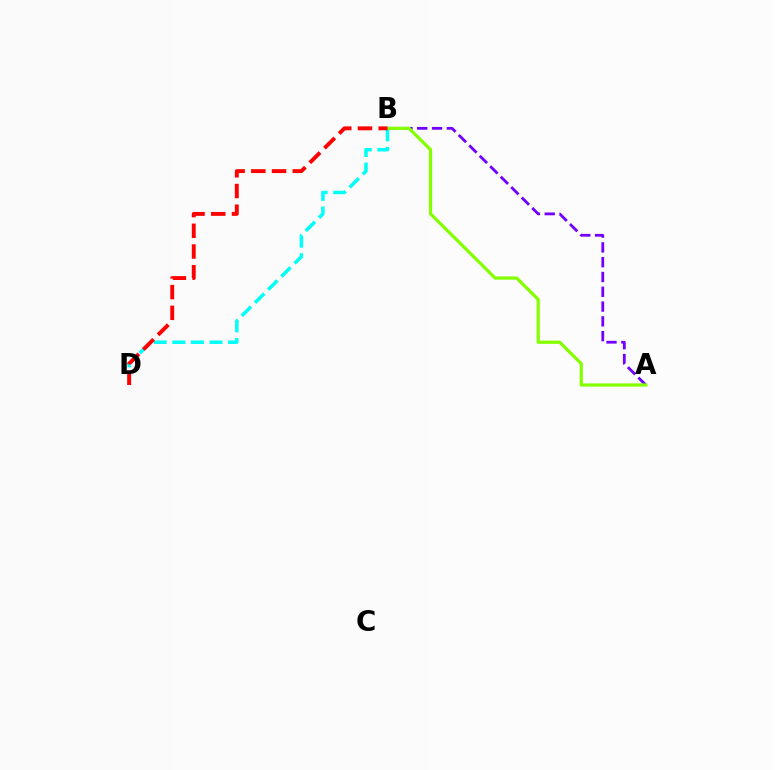{('B', 'D'): [{'color': '#00fff6', 'line_style': 'dashed', 'thickness': 2.53}, {'color': '#ff0000', 'line_style': 'dashed', 'thickness': 2.81}], ('A', 'B'): [{'color': '#7200ff', 'line_style': 'dashed', 'thickness': 2.01}, {'color': '#84ff00', 'line_style': 'solid', 'thickness': 2.32}]}